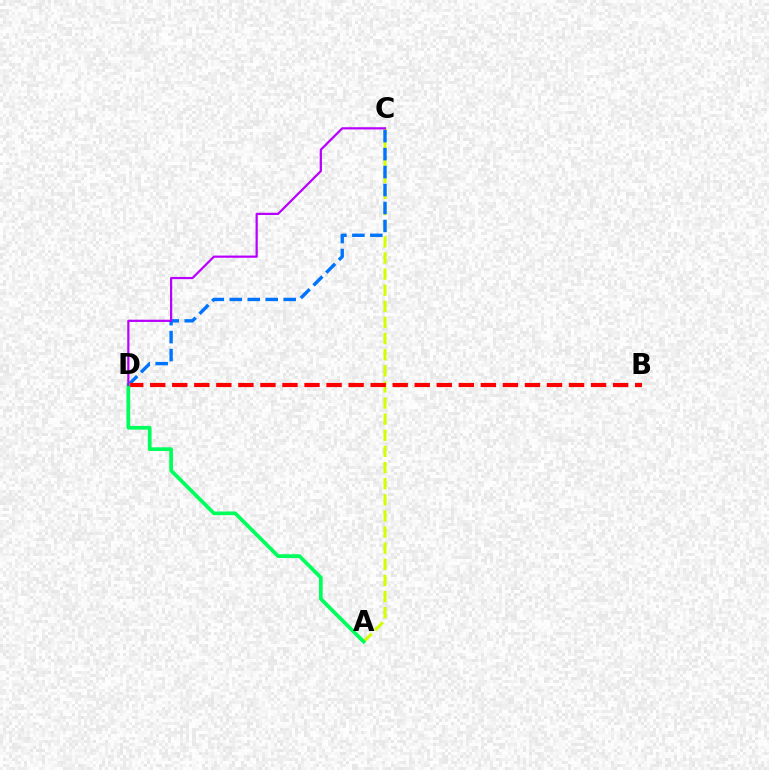{('A', 'C'): [{'color': '#d1ff00', 'line_style': 'dashed', 'thickness': 2.19}], ('C', 'D'): [{'color': '#0074ff', 'line_style': 'dashed', 'thickness': 2.44}, {'color': '#b900ff', 'line_style': 'solid', 'thickness': 1.6}], ('B', 'D'): [{'color': '#ff0000', 'line_style': 'dashed', 'thickness': 2.99}], ('A', 'D'): [{'color': '#00ff5c', 'line_style': 'solid', 'thickness': 2.68}]}